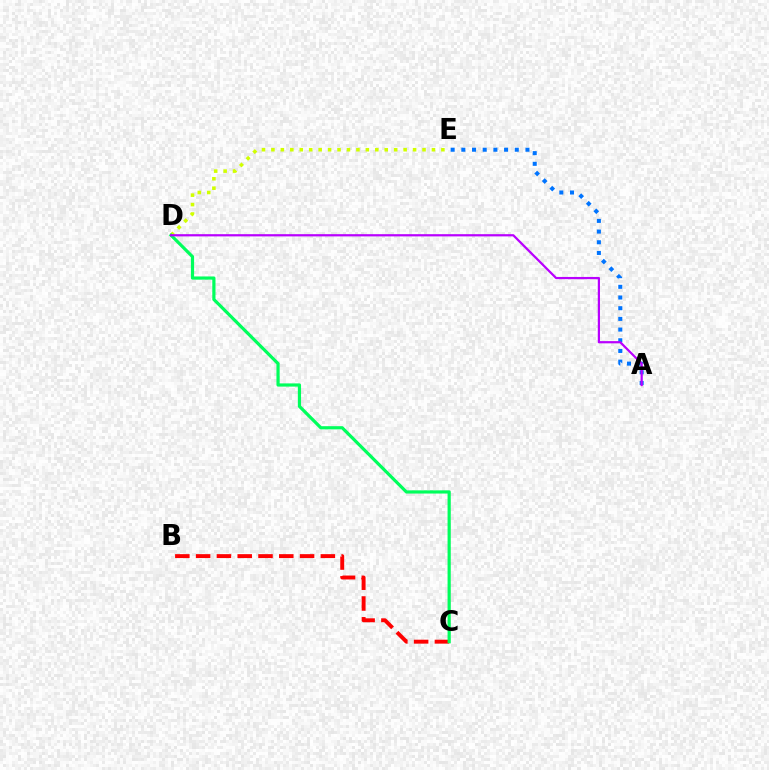{('D', 'E'): [{'color': '#d1ff00', 'line_style': 'dotted', 'thickness': 2.57}], ('B', 'C'): [{'color': '#ff0000', 'line_style': 'dashed', 'thickness': 2.82}], ('C', 'D'): [{'color': '#00ff5c', 'line_style': 'solid', 'thickness': 2.3}], ('A', 'E'): [{'color': '#0074ff', 'line_style': 'dotted', 'thickness': 2.9}], ('A', 'D'): [{'color': '#b900ff', 'line_style': 'solid', 'thickness': 1.6}]}